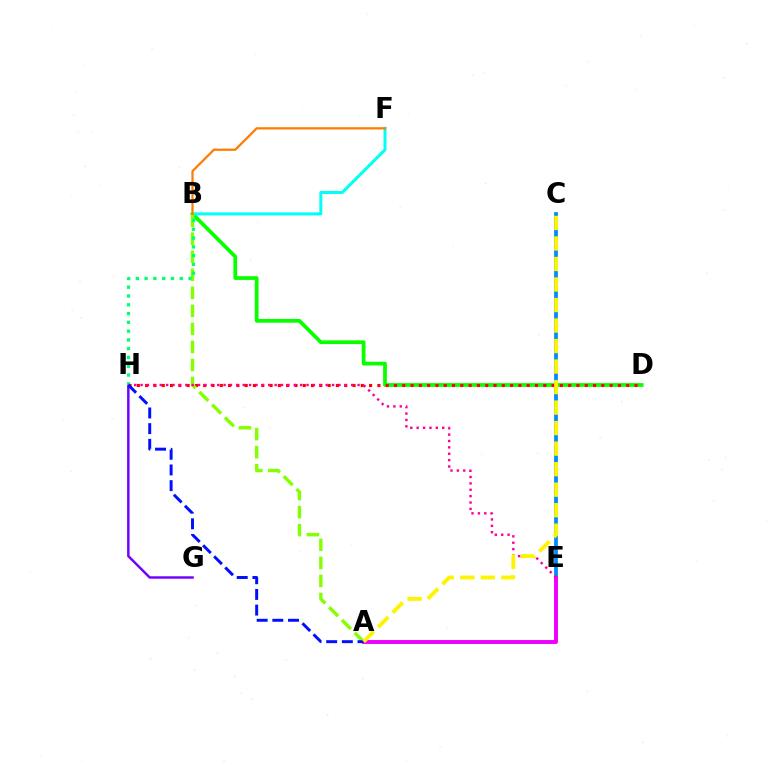{('B', 'D'): [{'color': '#08ff00', 'line_style': 'solid', 'thickness': 2.69}], ('B', 'F'): [{'color': '#00fff6', 'line_style': 'solid', 'thickness': 2.17}, {'color': '#ff7c00', 'line_style': 'solid', 'thickness': 1.62}], ('C', 'E'): [{'color': '#008cff', 'line_style': 'solid', 'thickness': 2.72}], ('D', 'H'): [{'color': '#ff0000', 'line_style': 'dotted', 'thickness': 2.25}], ('A', 'B'): [{'color': '#84ff00', 'line_style': 'dashed', 'thickness': 2.45}], ('G', 'H'): [{'color': '#7200ff', 'line_style': 'solid', 'thickness': 1.78}], ('A', 'E'): [{'color': '#ee00ff', 'line_style': 'solid', 'thickness': 2.82}], ('B', 'H'): [{'color': '#00ff74', 'line_style': 'dotted', 'thickness': 2.39}], ('E', 'H'): [{'color': '#ff0094', 'line_style': 'dotted', 'thickness': 1.73}], ('A', 'H'): [{'color': '#0010ff', 'line_style': 'dashed', 'thickness': 2.13}], ('A', 'C'): [{'color': '#fcf500', 'line_style': 'dashed', 'thickness': 2.79}]}